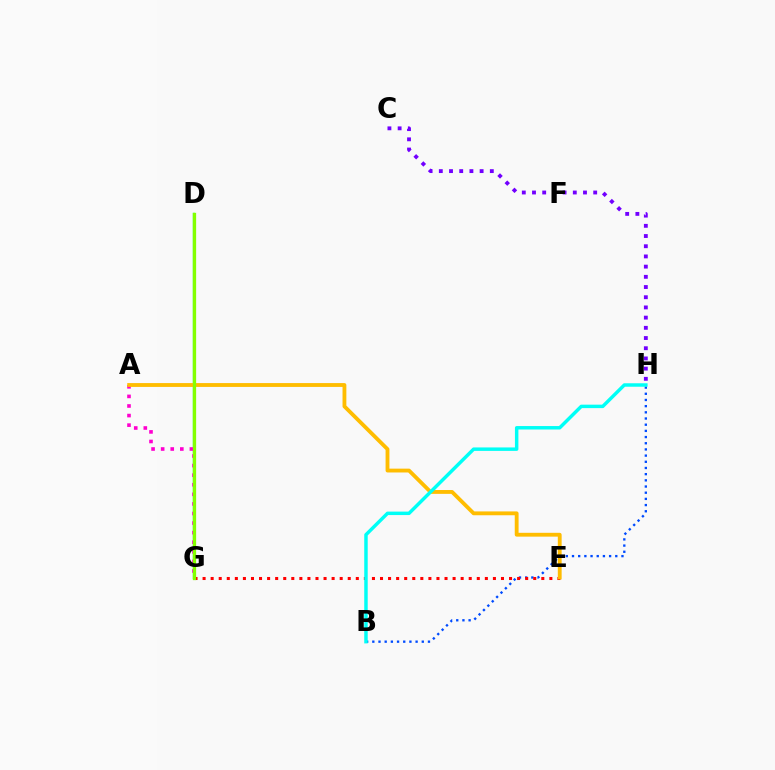{('D', 'G'): [{'color': '#00ff39', 'line_style': 'solid', 'thickness': 1.7}, {'color': '#84ff00', 'line_style': 'solid', 'thickness': 2.34}], ('B', 'H'): [{'color': '#004bff', 'line_style': 'dotted', 'thickness': 1.68}, {'color': '#00fff6', 'line_style': 'solid', 'thickness': 2.49}], ('A', 'G'): [{'color': '#ff00cf', 'line_style': 'dotted', 'thickness': 2.6}], ('E', 'G'): [{'color': '#ff0000', 'line_style': 'dotted', 'thickness': 2.19}], ('C', 'H'): [{'color': '#7200ff', 'line_style': 'dotted', 'thickness': 2.77}], ('A', 'E'): [{'color': '#ffbd00', 'line_style': 'solid', 'thickness': 2.76}]}